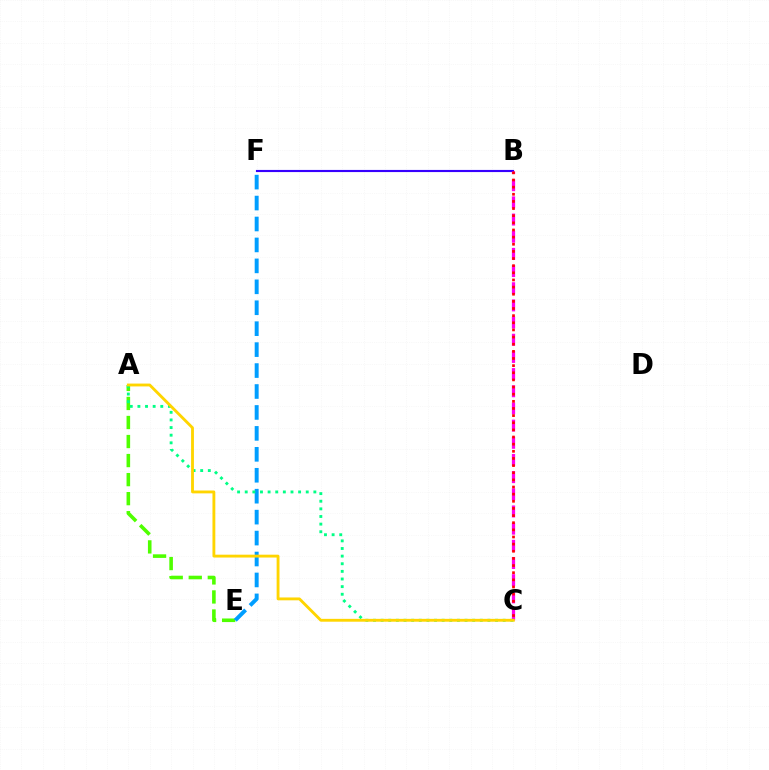{('B', 'F'): [{'color': '#3700ff', 'line_style': 'solid', 'thickness': 1.54}], ('A', 'E'): [{'color': '#4fff00', 'line_style': 'dashed', 'thickness': 2.59}], ('B', 'C'): [{'color': '#ff00ed', 'line_style': 'dashed', 'thickness': 2.33}, {'color': '#ff0000', 'line_style': 'dotted', 'thickness': 1.94}], ('E', 'F'): [{'color': '#009eff', 'line_style': 'dashed', 'thickness': 2.84}], ('A', 'C'): [{'color': '#00ff86', 'line_style': 'dotted', 'thickness': 2.07}, {'color': '#ffd500', 'line_style': 'solid', 'thickness': 2.05}]}